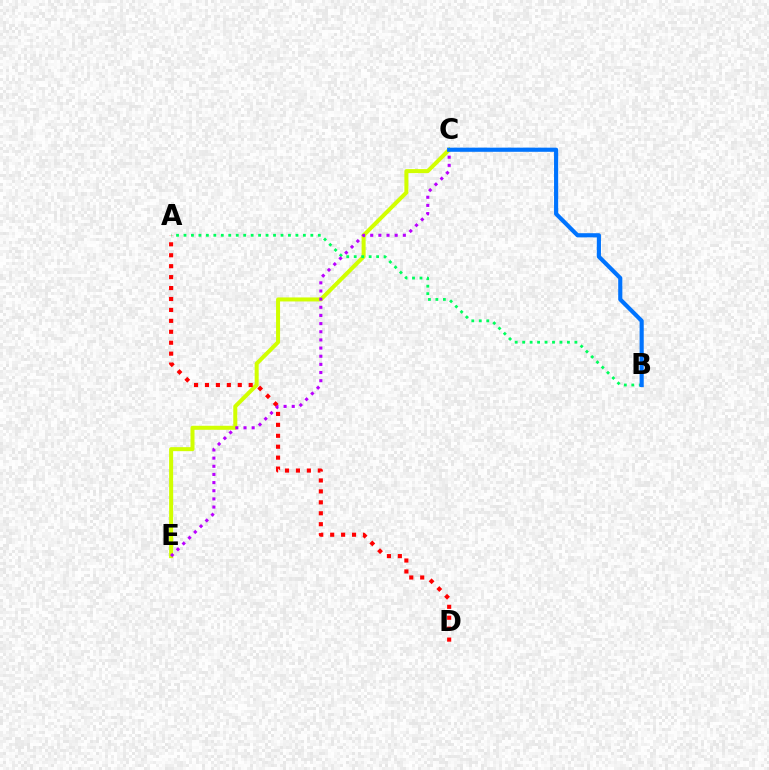{('C', 'E'): [{'color': '#d1ff00', 'line_style': 'solid', 'thickness': 2.89}, {'color': '#b900ff', 'line_style': 'dotted', 'thickness': 2.22}], ('A', 'B'): [{'color': '#00ff5c', 'line_style': 'dotted', 'thickness': 2.03}], ('A', 'D'): [{'color': '#ff0000', 'line_style': 'dotted', 'thickness': 2.97}], ('B', 'C'): [{'color': '#0074ff', 'line_style': 'solid', 'thickness': 2.98}]}